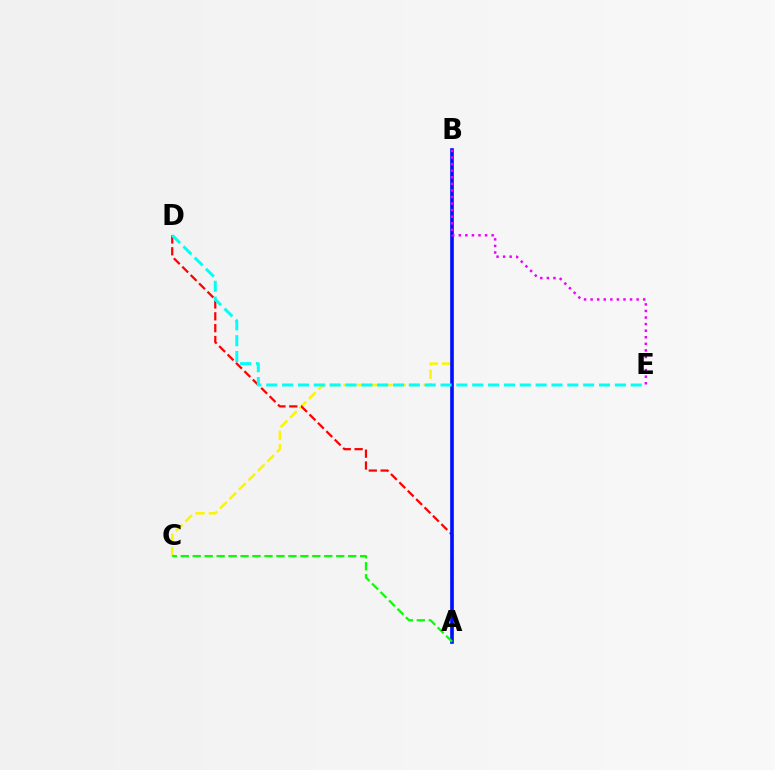{('B', 'C'): [{'color': '#fcf500', 'line_style': 'dashed', 'thickness': 1.81}], ('A', 'D'): [{'color': '#ff0000', 'line_style': 'dashed', 'thickness': 1.61}], ('A', 'B'): [{'color': '#0010ff', 'line_style': 'solid', 'thickness': 2.63}], ('D', 'E'): [{'color': '#00fff6', 'line_style': 'dashed', 'thickness': 2.15}], ('B', 'E'): [{'color': '#ee00ff', 'line_style': 'dotted', 'thickness': 1.79}], ('A', 'C'): [{'color': '#08ff00', 'line_style': 'dashed', 'thickness': 1.63}]}